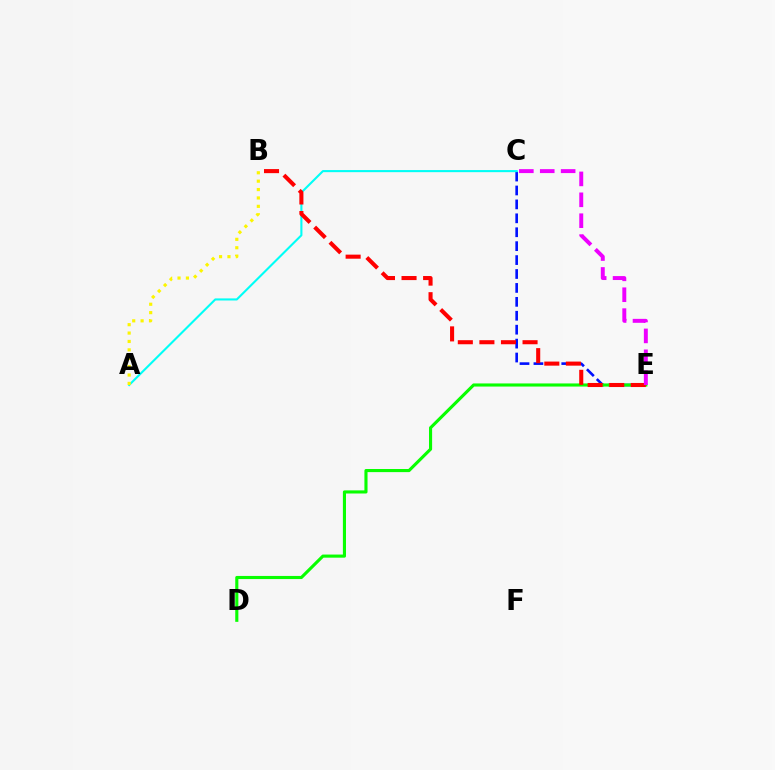{('C', 'E'): [{'color': '#0010ff', 'line_style': 'dashed', 'thickness': 1.89}, {'color': '#ee00ff', 'line_style': 'dashed', 'thickness': 2.84}], ('D', 'E'): [{'color': '#08ff00', 'line_style': 'solid', 'thickness': 2.24}], ('A', 'C'): [{'color': '#00fff6', 'line_style': 'solid', 'thickness': 1.51}], ('B', 'E'): [{'color': '#ff0000', 'line_style': 'dashed', 'thickness': 2.93}], ('A', 'B'): [{'color': '#fcf500', 'line_style': 'dotted', 'thickness': 2.28}]}